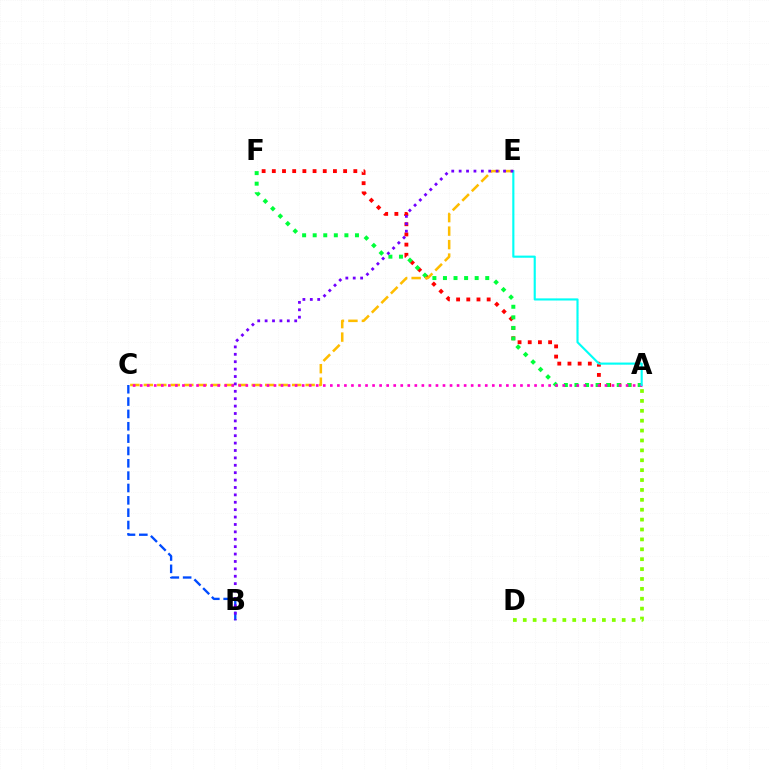{('A', 'F'): [{'color': '#ff0000', 'line_style': 'dotted', 'thickness': 2.77}, {'color': '#00ff39', 'line_style': 'dotted', 'thickness': 2.87}], ('A', 'D'): [{'color': '#84ff00', 'line_style': 'dotted', 'thickness': 2.69}], ('C', 'E'): [{'color': '#ffbd00', 'line_style': 'dashed', 'thickness': 1.83}], ('A', 'C'): [{'color': '#ff00cf', 'line_style': 'dotted', 'thickness': 1.91}], ('B', 'C'): [{'color': '#004bff', 'line_style': 'dashed', 'thickness': 1.68}], ('A', 'E'): [{'color': '#00fff6', 'line_style': 'solid', 'thickness': 1.54}], ('B', 'E'): [{'color': '#7200ff', 'line_style': 'dotted', 'thickness': 2.01}]}